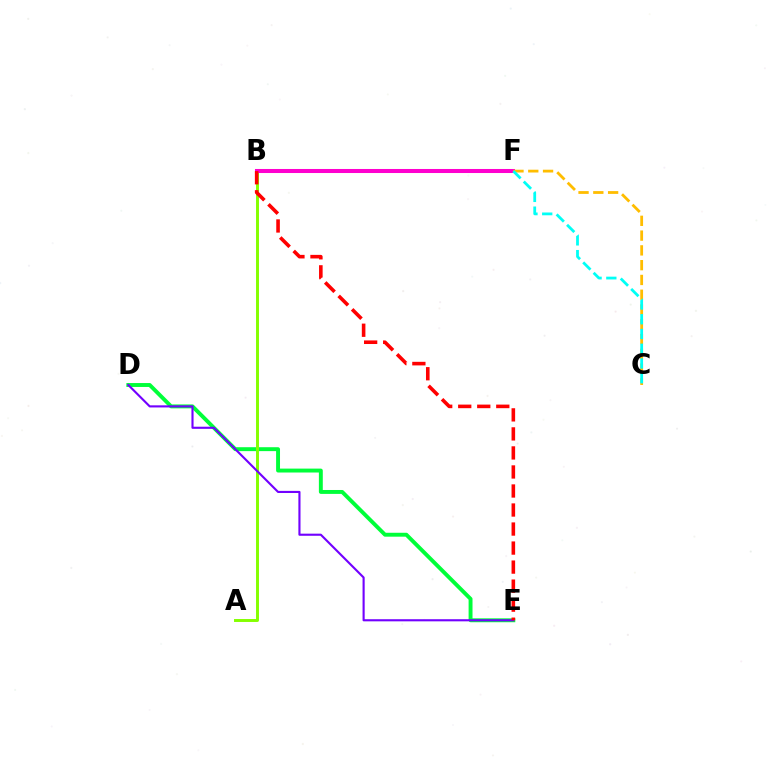{('D', 'E'): [{'color': '#00ff39', 'line_style': 'solid', 'thickness': 2.82}, {'color': '#7200ff', 'line_style': 'solid', 'thickness': 1.53}], ('B', 'F'): [{'color': '#004bff', 'line_style': 'solid', 'thickness': 2.81}, {'color': '#ff00cf', 'line_style': 'solid', 'thickness': 2.91}], ('A', 'B'): [{'color': '#84ff00', 'line_style': 'solid', 'thickness': 2.12}], ('B', 'E'): [{'color': '#ff0000', 'line_style': 'dashed', 'thickness': 2.58}], ('C', 'F'): [{'color': '#ffbd00', 'line_style': 'dashed', 'thickness': 2.01}, {'color': '#00fff6', 'line_style': 'dashed', 'thickness': 2.0}]}